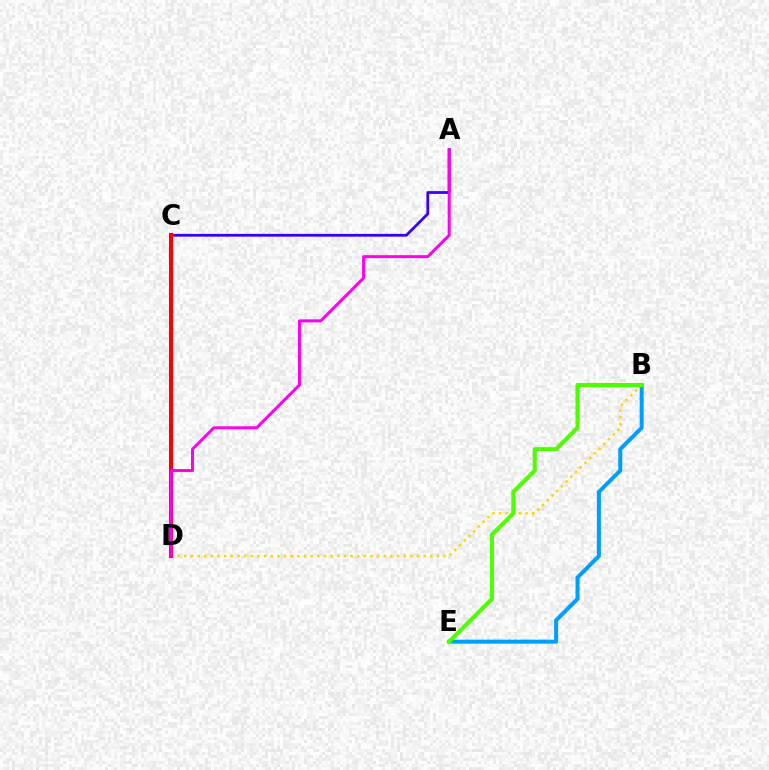{('A', 'C'): [{'color': '#3700ff', 'line_style': 'solid', 'thickness': 2.0}], ('B', 'E'): [{'color': '#009eff', 'line_style': 'solid', 'thickness': 2.87}, {'color': '#4fff00', 'line_style': 'solid', 'thickness': 2.93}], ('B', 'D'): [{'color': '#ffd500', 'line_style': 'dotted', 'thickness': 1.81}], ('C', 'D'): [{'color': '#00ff86', 'line_style': 'dashed', 'thickness': 2.74}, {'color': '#ff0000', 'line_style': 'solid', 'thickness': 2.91}], ('A', 'D'): [{'color': '#ff00ed', 'line_style': 'solid', 'thickness': 2.16}]}